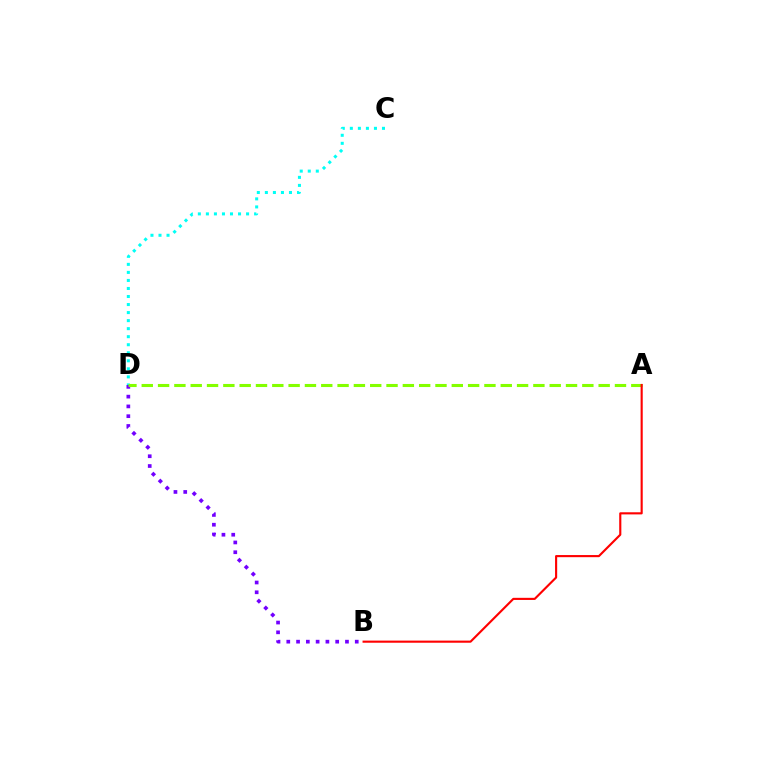{('C', 'D'): [{'color': '#00fff6', 'line_style': 'dotted', 'thickness': 2.18}], ('B', 'D'): [{'color': '#7200ff', 'line_style': 'dotted', 'thickness': 2.66}], ('A', 'D'): [{'color': '#84ff00', 'line_style': 'dashed', 'thickness': 2.22}], ('A', 'B'): [{'color': '#ff0000', 'line_style': 'solid', 'thickness': 1.53}]}